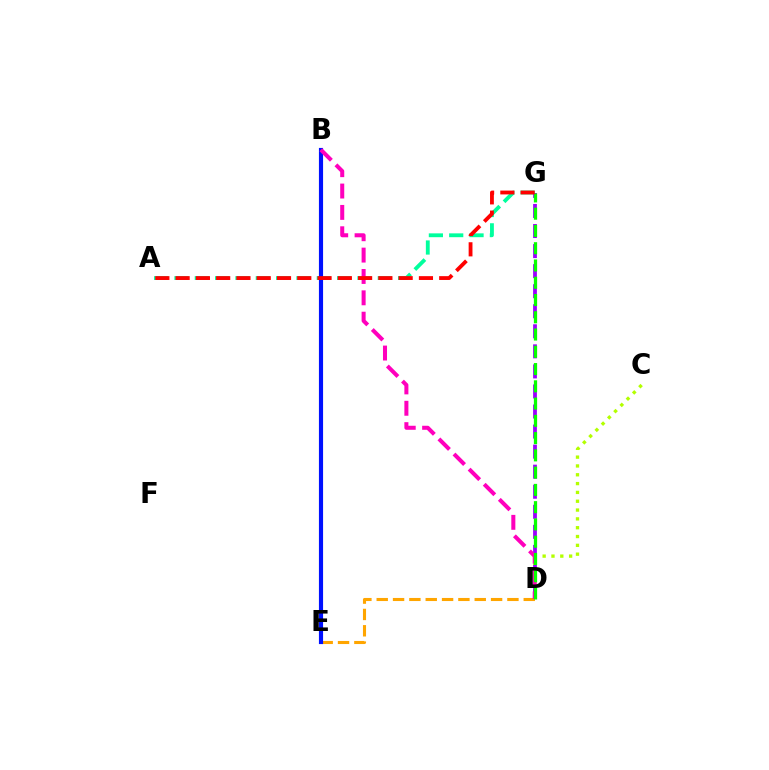{('A', 'G'): [{'color': '#00ff9d', 'line_style': 'dashed', 'thickness': 2.76}, {'color': '#ff0000', 'line_style': 'dashed', 'thickness': 2.75}], ('D', 'E'): [{'color': '#ffa500', 'line_style': 'dashed', 'thickness': 2.22}], ('C', 'D'): [{'color': '#b3ff00', 'line_style': 'dotted', 'thickness': 2.4}], ('B', 'E'): [{'color': '#00b5ff', 'line_style': 'solid', 'thickness': 1.69}, {'color': '#0010ff', 'line_style': 'solid', 'thickness': 2.98}], ('D', 'G'): [{'color': '#9b00ff', 'line_style': 'dashed', 'thickness': 2.72}, {'color': '#08ff00', 'line_style': 'dashed', 'thickness': 2.35}], ('B', 'D'): [{'color': '#ff00bd', 'line_style': 'dashed', 'thickness': 2.9}]}